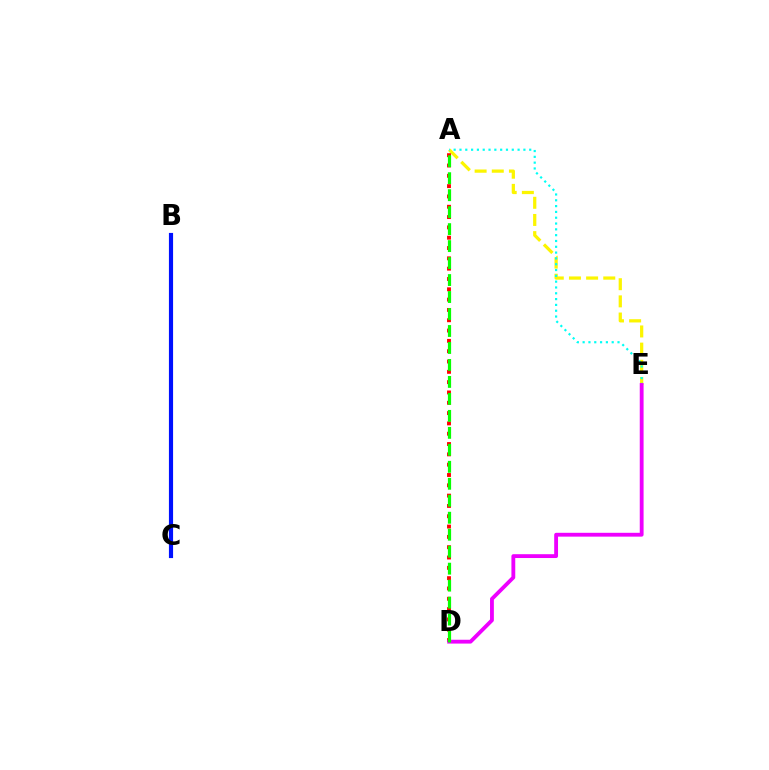{('A', 'E'): [{'color': '#fcf500', 'line_style': 'dashed', 'thickness': 2.33}, {'color': '#00fff6', 'line_style': 'dotted', 'thickness': 1.58}], ('A', 'D'): [{'color': '#ff0000', 'line_style': 'dotted', 'thickness': 2.8}, {'color': '#08ff00', 'line_style': 'dashed', 'thickness': 2.31}], ('D', 'E'): [{'color': '#ee00ff', 'line_style': 'solid', 'thickness': 2.76}], ('B', 'C'): [{'color': '#0010ff', 'line_style': 'solid', 'thickness': 2.99}]}